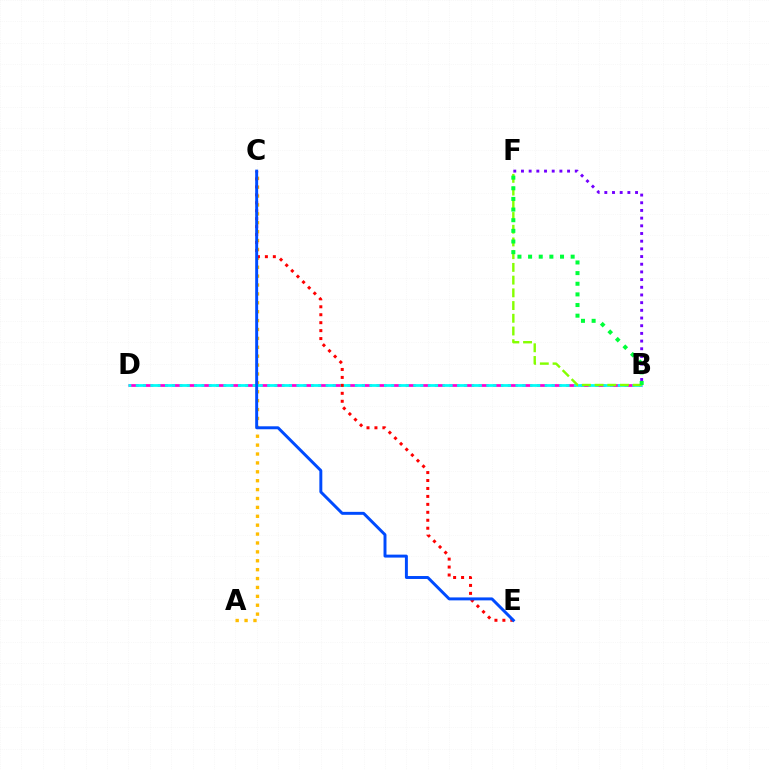{('A', 'C'): [{'color': '#ffbd00', 'line_style': 'dotted', 'thickness': 2.42}], ('B', 'D'): [{'color': '#ff00cf', 'line_style': 'dashed', 'thickness': 1.98}, {'color': '#00fff6', 'line_style': 'dashed', 'thickness': 1.98}], ('C', 'E'): [{'color': '#ff0000', 'line_style': 'dotted', 'thickness': 2.16}, {'color': '#004bff', 'line_style': 'solid', 'thickness': 2.13}], ('B', 'F'): [{'color': '#7200ff', 'line_style': 'dotted', 'thickness': 2.09}, {'color': '#84ff00', 'line_style': 'dashed', 'thickness': 1.73}, {'color': '#00ff39', 'line_style': 'dotted', 'thickness': 2.89}]}